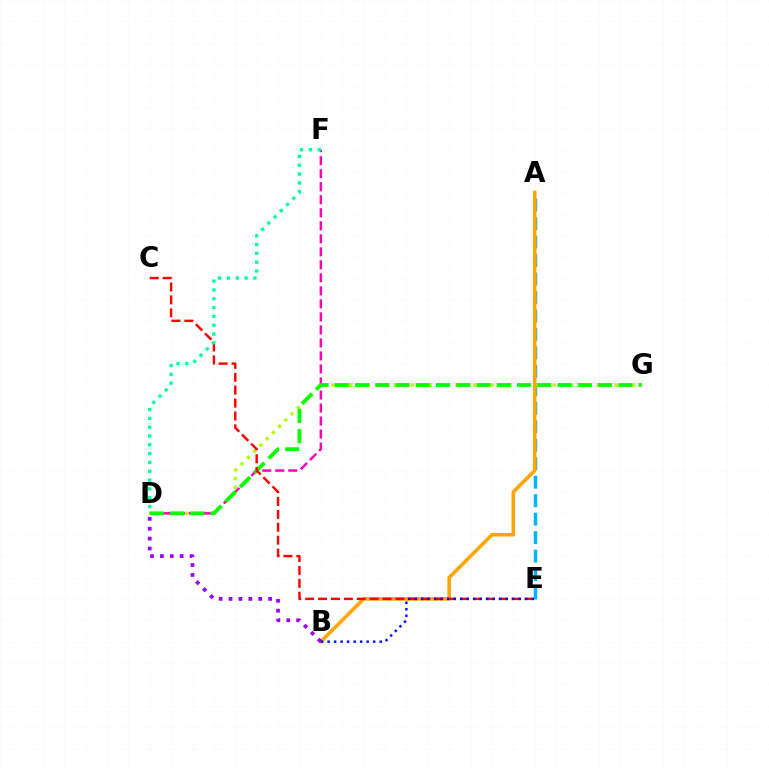{('A', 'E'): [{'color': '#00b5ff', 'line_style': 'dashed', 'thickness': 2.51}], ('D', 'G'): [{'color': '#b3ff00', 'line_style': 'dotted', 'thickness': 2.4}, {'color': '#08ff00', 'line_style': 'dashed', 'thickness': 2.75}], ('A', 'B'): [{'color': '#ffa500', 'line_style': 'solid', 'thickness': 2.57}], ('B', 'D'): [{'color': '#9b00ff', 'line_style': 'dotted', 'thickness': 2.69}], ('D', 'F'): [{'color': '#ff00bd', 'line_style': 'dashed', 'thickness': 1.77}, {'color': '#00ff9d', 'line_style': 'dotted', 'thickness': 2.4}], ('C', 'E'): [{'color': '#ff0000', 'line_style': 'dashed', 'thickness': 1.75}], ('B', 'E'): [{'color': '#0010ff', 'line_style': 'dotted', 'thickness': 1.77}]}